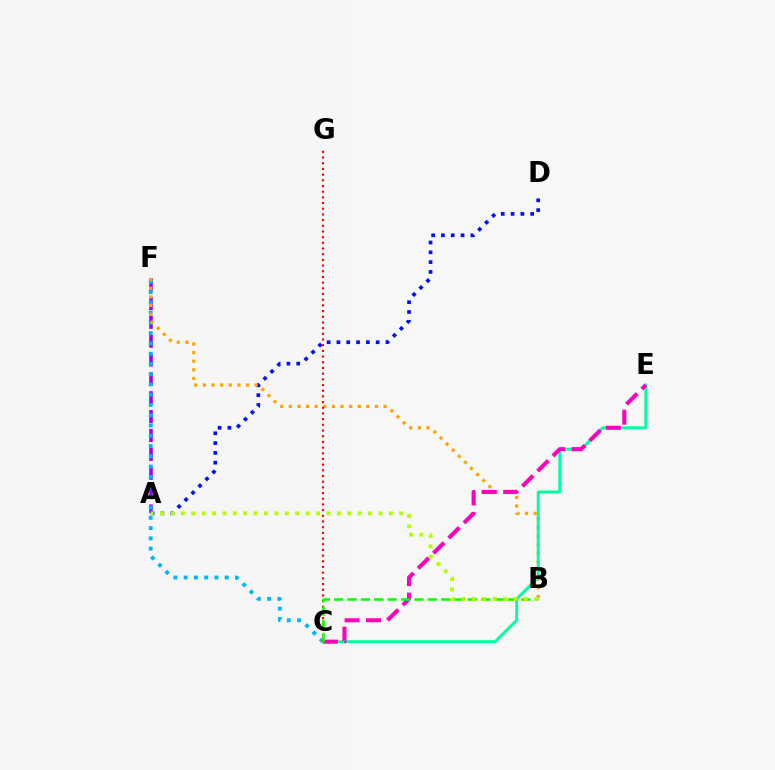{('A', 'F'): [{'color': '#9b00ff', 'line_style': 'dashed', 'thickness': 2.56}], ('C', 'F'): [{'color': '#00b5ff', 'line_style': 'dotted', 'thickness': 2.79}], ('A', 'D'): [{'color': '#0010ff', 'line_style': 'dotted', 'thickness': 2.66}], ('B', 'F'): [{'color': '#ffa500', 'line_style': 'dotted', 'thickness': 2.34}], ('C', 'E'): [{'color': '#00ff9d', 'line_style': 'solid', 'thickness': 2.08}, {'color': '#ff00bd', 'line_style': 'dashed', 'thickness': 2.92}], ('C', 'G'): [{'color': '#ff0000', 'line_style': 'dotted', 'thickness': 1.55}], ('B', 'C'): [{'color': '#08ff00', 'line_style': 'dashed', 'thickness': 1.82}], ('A', 'B'): [{'color': '#b3ff00', 'line_style': 'dotted', 'thickness': 2.83}]}